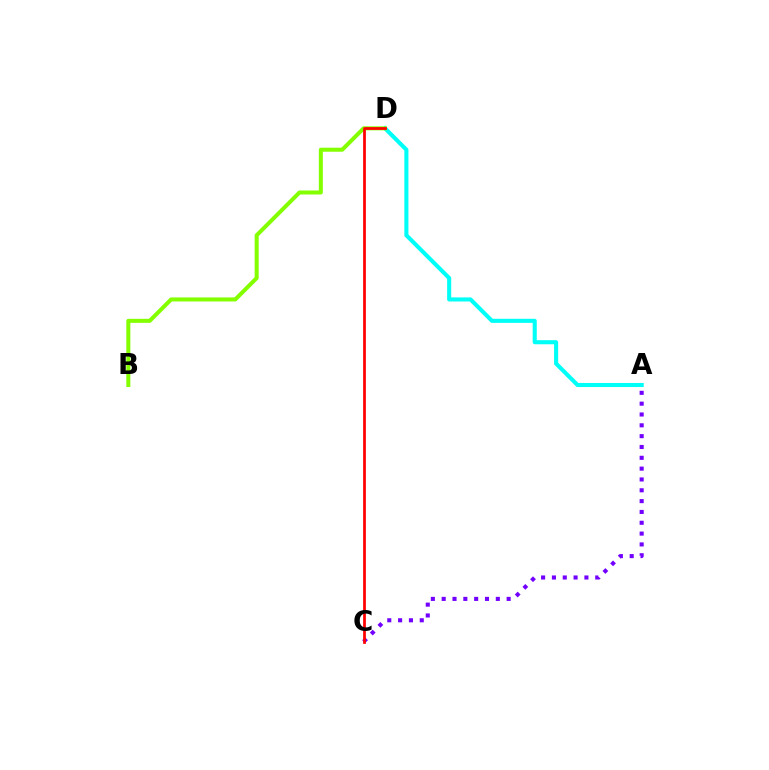{('A', 'C'): [{'color': '#7200ff', 'line_style': 'dotted', 'thickness': 2.94}], ('A', 'D'): [{'color': '#00fff6', 'line_style': 'solid', 'thickness': 2.94}], ('B', 'D'): [{'color': '#84ff00', 'line_style': 'solid', 'thickness': 2.9}], ('C', 'D'): [{'color': '#ff0000', 'line_style': 'solid', 'thickness': 1.97}]}